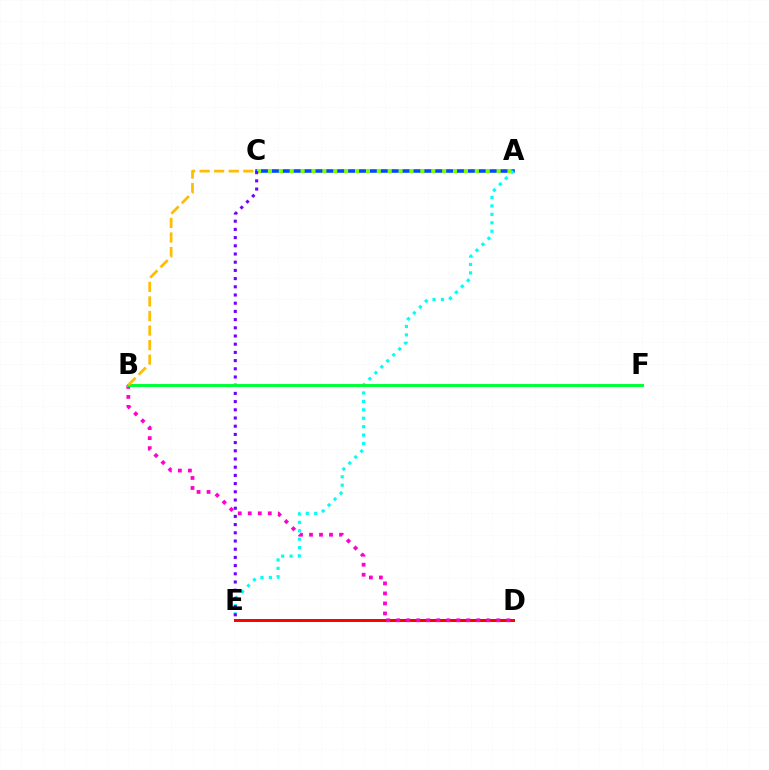{('A', 'C'): [{'color': '#004bff', 'line_style': 'solid', 'thickness': 2.59}, {'color': '#84ff00', 'line_style': 'dotted', 'thickness': 2.96}], ('A', 'E'): [{'color': '#00fff6', 'line_style': 'dotted', 'thickness': 2.29}], ('C', 'E'): [{'color': '#7200ff', 'line_style': 'dotted', 'thickness': 2.23}], ('D', 'E'): [{'color': '#ff0000', 'line_style': 'solid', 'thickness': 2.14}], ('B', 'D'): [{'color': '#ff00cf', 'line_style': 'dotted', 'thickness': 2.72}], ('B', 'F'): [{'color': '#00ff39', 'line_style': 'solid', 'thickness': 2.13}], ('B', 'C'): [{'color': '#ffbd00', 'line_style': 'dashed', 'thickness': 1.98}]}